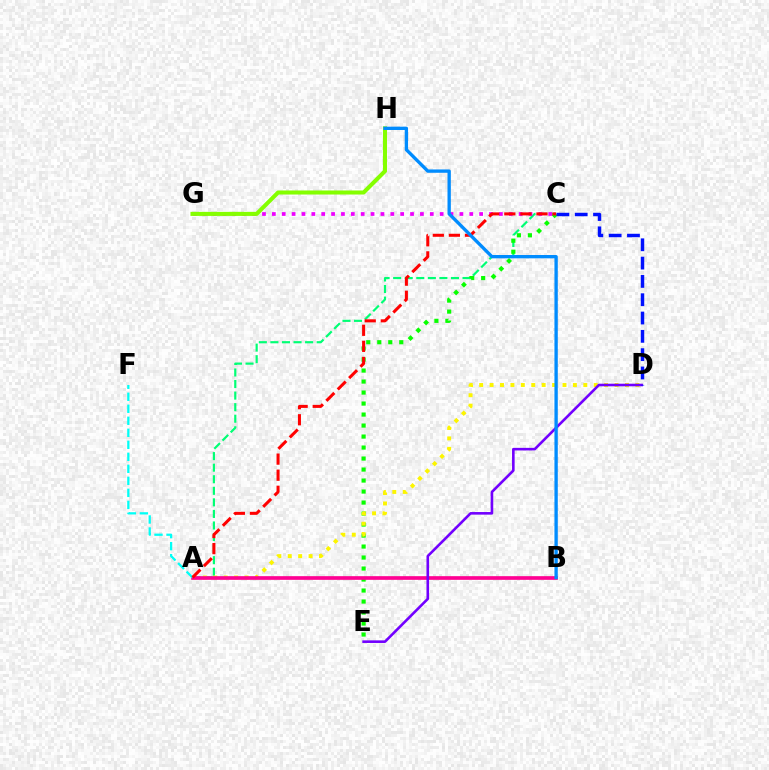{('A', 'C'): [{'color': '#00ff74', 'line_style': 'dashed', 'thickness': 1.57}, {'color': '#ff0000', 'line_style': 'dashed', 'thickness': 2.18}], ('C', 'E'): [{'color': '#08ff00', 'line_style': 'dotted', 'thickness': 2.99}], ('A', 'B'): [{'color': '#ff7c00', 'line_style': 'solid', 'thickness': 1.58}, {'color': '#ff0094', 'line_style': 'solid', 'thickness': 2.63}], ('A', 'D'): [{'color': '#fcf500', 'line_style': 'dotted', 'thickness': 2.83}], ('C', 'G'): [{'color': '#ee00ff', 'line_style': 'dotted', 'thickness': 2.68}], ('A', 'F'): [{'color': '#00fff6', 'line_style': 'dashed', 'thickness': 1.63}], ('G', 'H'): [{'color': '#84ff00', 'line_style': 'solid', 'thickness': 2.92}], ('D', 'E'): [{'color': '#7200ff', 'line_style': 'solid', 'thickness': 1.88}], ('B', 'H'): [{'color': '#008cff', 'line_style': 'solid', 'thickness': 2.4}], ('C', 'D'): [{'color': '#0010ff', 'line_style': 'dashed', 'thickness': 2.49}]}